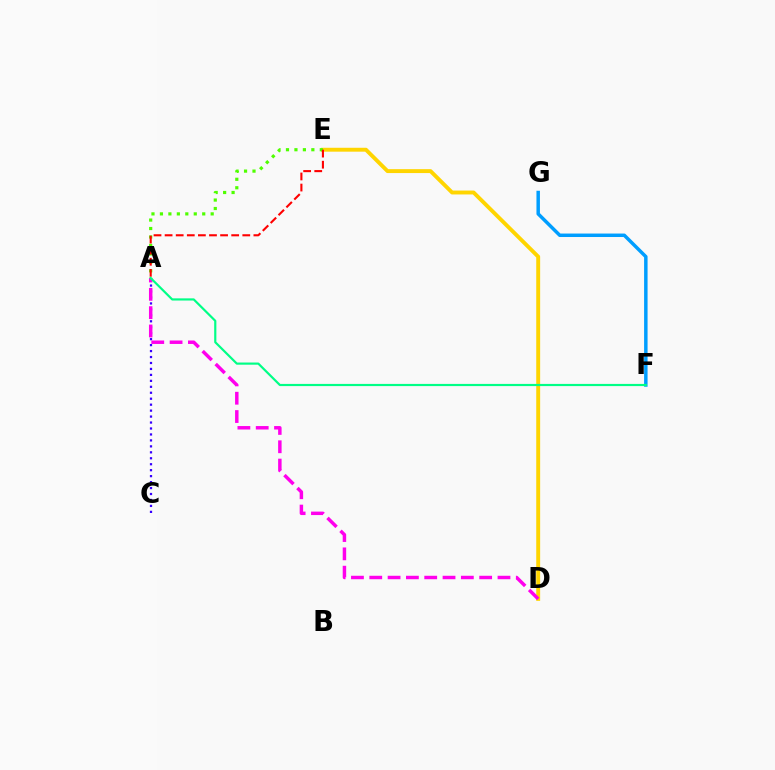{('D', 'E'): [{'color': '#ffd500', 'line_style': 'solid', 'thickness': 2.81}], ('A', 'C'): [{'color': '#3700ff', 'line_style': 'dotted', 'thickness': 1.62}], ('F', 'G'): [{'color': '#009eff', 'line_style': 'solid', 'thickness': 2.5}], ('A', 'E'): [{'color': '#4fff00', 'line_style': 'dotted', 'thickness': 2.3}, {'color': '#ff0000', 'line_style': 'dashed', 'thickness': 1.51}], ('A', 'D'): [{'color': '#ff00ed', 'line_style': 'dashed', 'thickness': 2.49}], ('A', 'F'): [{'color': '#00ff86', 'line_style': 'solid', 'thickness': 1.57}]}